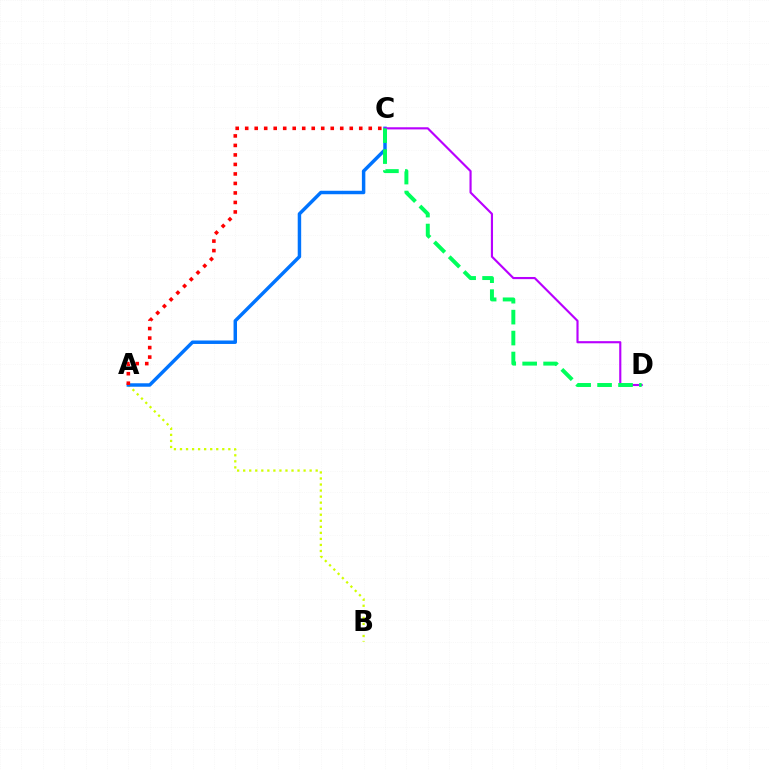{('A', 'B'): [{'color': '#d1ff00', 'line_style': 'dotted', 'thickness': 1.64}], ('A', 'C'): [{'color': '#0074ff', 'line_style': 'solid', 'thickness': 2.49}, {'color': '#ff0000', 'line_style': 'dotted', 'thickness': 2.58}], ('C', 'D'): [{'color': '#b900ff', 'line_style': 'solid', 'thickness': 1.54}, {'color': '#00ff5c', 'line_style': 'dashed', 'thickness': 2.84}]}